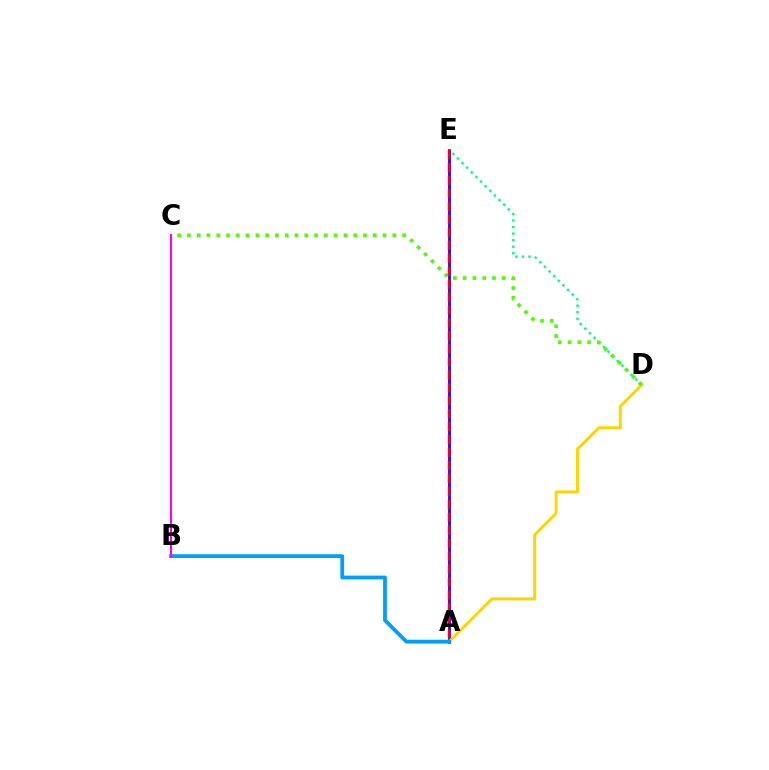{('A', 'E'): [{'color': '#3700ff', 'line_style': 'solid', 'thickness': 2.04}, {'color': '#ff0000', 'line_style': 'dashed', 'thickness': 1.76}], ('A', 'D'): [{'color': '#ffd500', 'line_style': 'solid', 'thickness': 2.14}], ('A', 'B'): [{'color': '#009eff', 'line_style': 'solid', 'thickness': 2.72}], ('B', 'C'): [{'color': '#ff00ed', 'line_style': 'solid', 'thickness': 1.52}], ('D', 'E'): [{'color': '#00ff86', 'line_style': 'dotted', 'thickness': 1.78}], ('C', 'D'): [{'color': '#4fff00', 'line_style': 'dotted', 'thickness': 2.66}]}